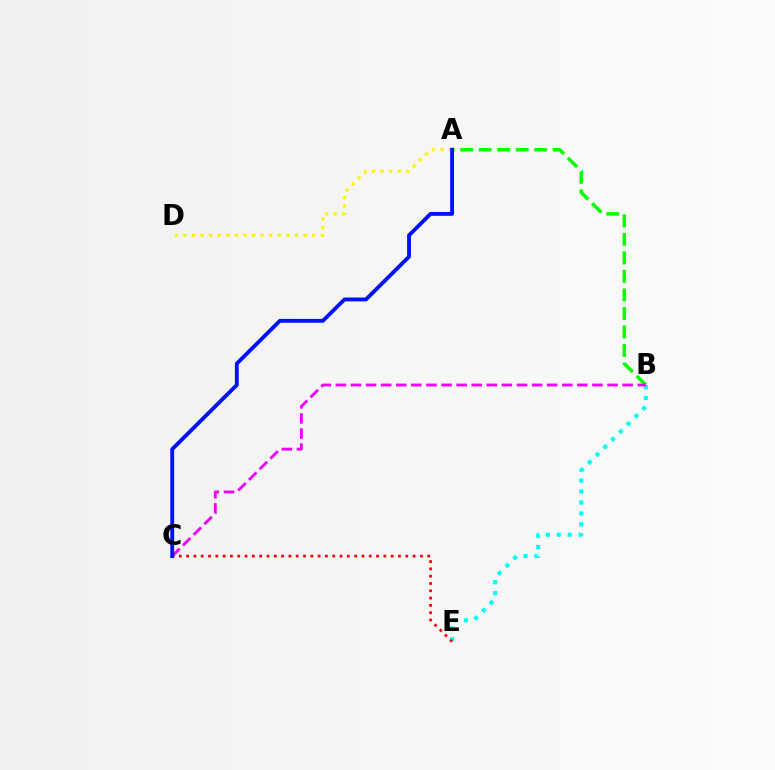{('B', 'E'): [{'color': '#00fff6', 'line_style': 'dotted', 'thickness': 2.97}], ('C', 'E'): [{'color': '#ff0000', 'line_style': 'dotted', 'thickness': 1.99}], ('A', 'B'): [{'color': '#08ff00', 'line_style': 'dashed', 'thickness': 2.52}], ('B', 'C'): [{'color': '#ee00ff', 'line_style': 'dashed', 'thickness': 2.05}], ('A', 'D'): [{'color': '#fcf500', 'line_style': 'dotted', 'thickness': 2.33}], ('A', 'C'): [{'color': '#0010ff', 'line_style': 'solid', 'thickness': 2.77}]}